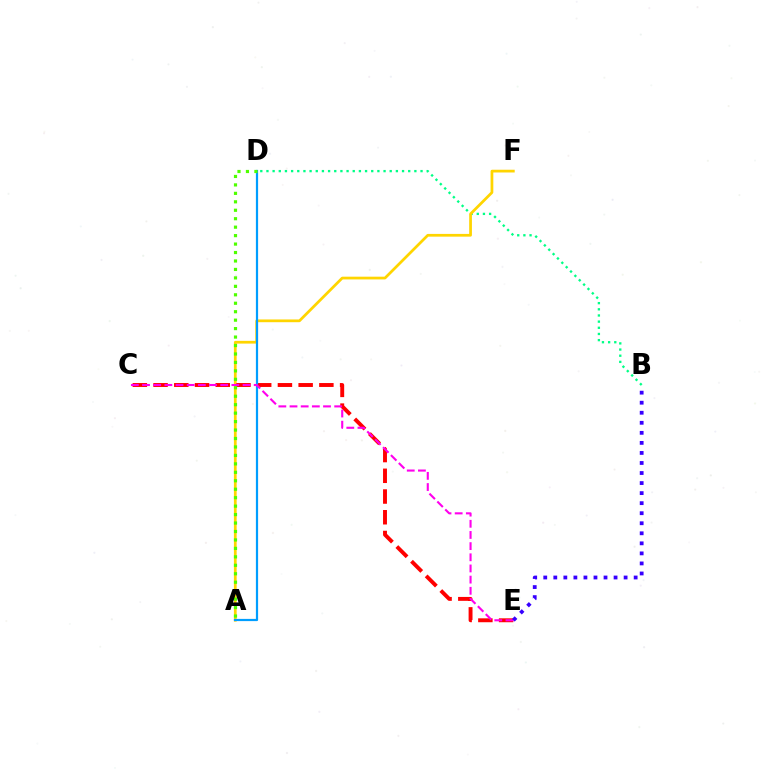{('B', 'D'): [{'color': '#00ff86', 'line_style': 'dotted', 'thickness': 1.67}], ('A', 'F'): [{'color': '#ffd500', 'line_style': 'solid', 'thickness': 1.97}], ('C', 'E'): [{'color': '#ff0000', 'line_style': 'dashed', 'thickness': 2.82}, {'color': '#ff00ed', 'line_style': 'dashed', 'thickness': 1.52}], ('A', 'D'): [{'color': '#009eff', 'line_style': 'solid', 'thickness': 1.59}, {'color': '#4fff00', 'line_style': 'dotted', 'thickness': 2.3}], ('B', 'E'): [{'color': '#3700ff', 'line_style': 'dotted', 'thickness': 2.73}]}